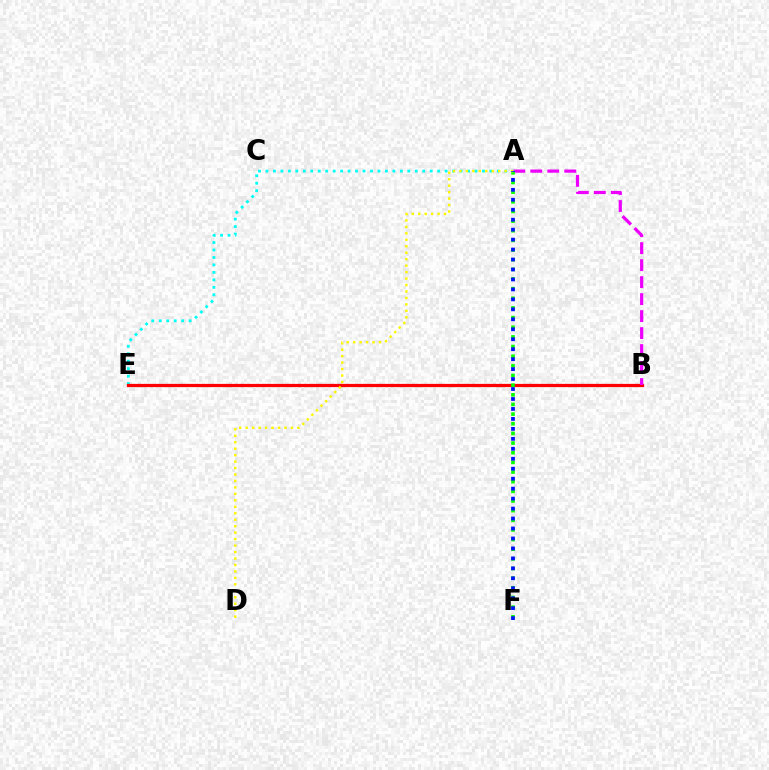{('A', 'E'): [{'color': '#00fff6', 'line_style': 'dotted', 'thickness': 2.03}], ('B', 'E'): [{'color': '#ff0000', 'line_style': 'solid', 'thickness': 2.34}], ('A', 'B'): [{'color': '#ee00ff', 'line_style': 'dashed', 'thickness': 2.31}], ('A', 'F'): [{'color': '#08ff00', 'line_style': 'dotted', 'thickness': 2.62}, {'color': '#0010ff', 'line_style': 'dotted', 'thickness': 2.71}], ('A', 'D'): [{'color': '#fcf500', 'line_style': 'dotted', 'thickness': 1.76}]}